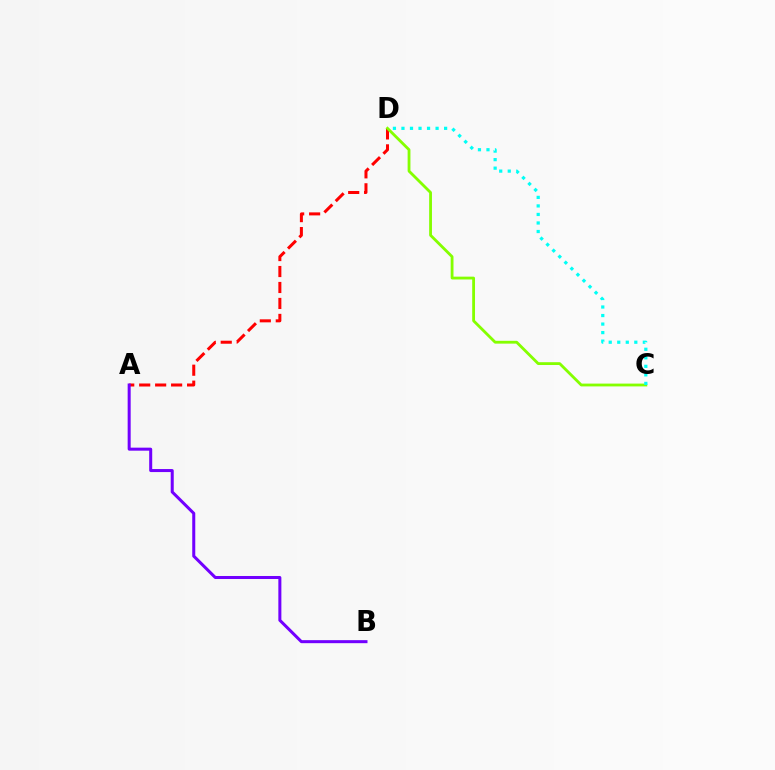{('A', 'D'): [{'color': '#ff0000', 'line_style': 'dashed', 'thickness': 2.17}], ('A', 'B'): [{'color': '#7200ff', 'line_style': 'solid', 'thickness': 2.18}], ('C', 'D'): [{'color': '#84ff00', 'line_style': 'solid', 'thickness': 2.02}, {'color': '#00fff6', 'line_style': 'dotted', 'thickness': 2.32}]}